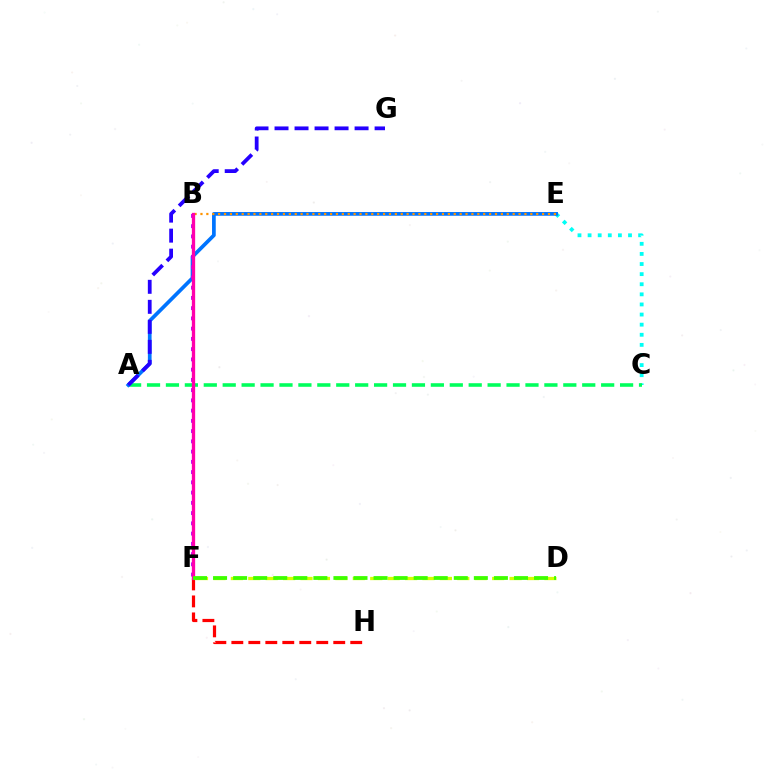{('C', 'E'): [{'color': '#00fff6', 'line_style': 'dotted', 'thickness': 2.75}], ('A', 'C'): [{'color': '#00ff5c', 'line_style': 'dashed', 'thickness': 2.57}], ('A', 'E'): [{'color': '#0074ff', 'line_style': 'solid', 'thickness': 2.67}], ('B', 'F'): [{'color': '#b900ff', 'line_style': 'dotted', 'thickness': 2.78}, {'color': '#ff00ac', 'line_style': 'solid', 'thickness': 2.37}], ('D', 'F'): [{'color': '#d1ff00', 'line_style': 'dashed', 'thickness': 2.37}, {'color': '#3dff00', 'line_style': 'dashed', 'thickness': 2.73}], ('B', 'E'): [{'color': '#ff9400', 'line_style': 'dotted', 'thickness': 1.6}], ('F', 'H'): [{'color': '#ff0000', 'line_style': 'dashed', 'thickness': 2.31}], ('A', 'G'): [{'color': '#2500ff', 'line_style': 'dashed', 'thickness': 2.72}]}